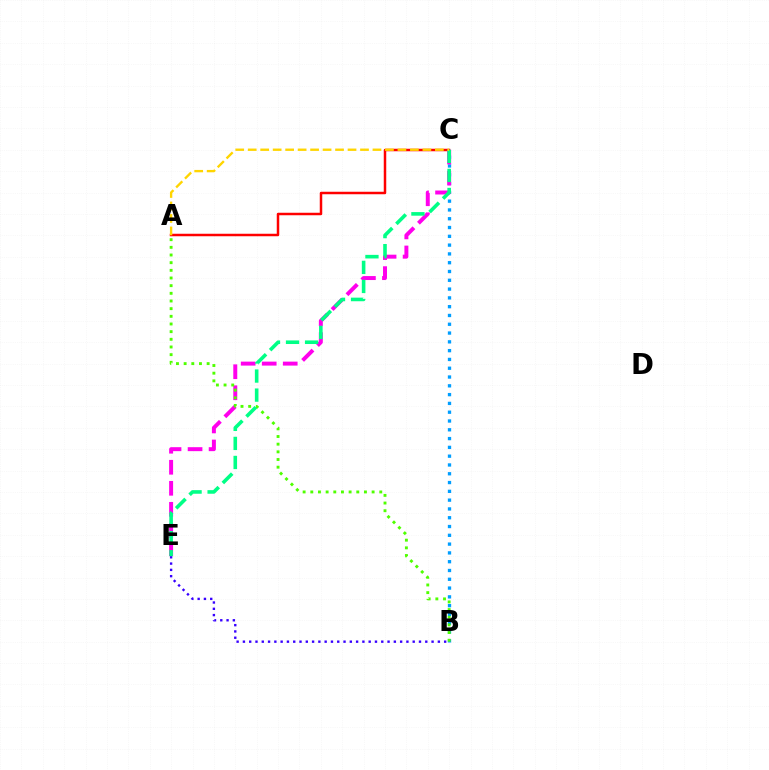{('B', 'C'): [{'color': '#009eff', 'line_style': 'dotted', 'thickness': 2.39}], ('A', 'C'): [{'color': '#ff0000', 'line_style': 'solid', 'thickness': 1.8}, {'color': '#ffd500', 'line_style': 'dashed', 'thickness': 1.69}], ('C', 'E'): [{'color': '#ff00ed', 'line_style': 'dashed', 'thickness': 2.86}, {'color': '#00ff86', 'line_style': 'dashed', 'thickness': 2.59}], ('B', 'E'): [{'color': '#3700ff', 'line_style': 'dotted', 'thickness': 1.71}], ('A', 'B'): [{'color': '#4fff00', 'line_style': 'dotted', 'thickness': 2.08}]}